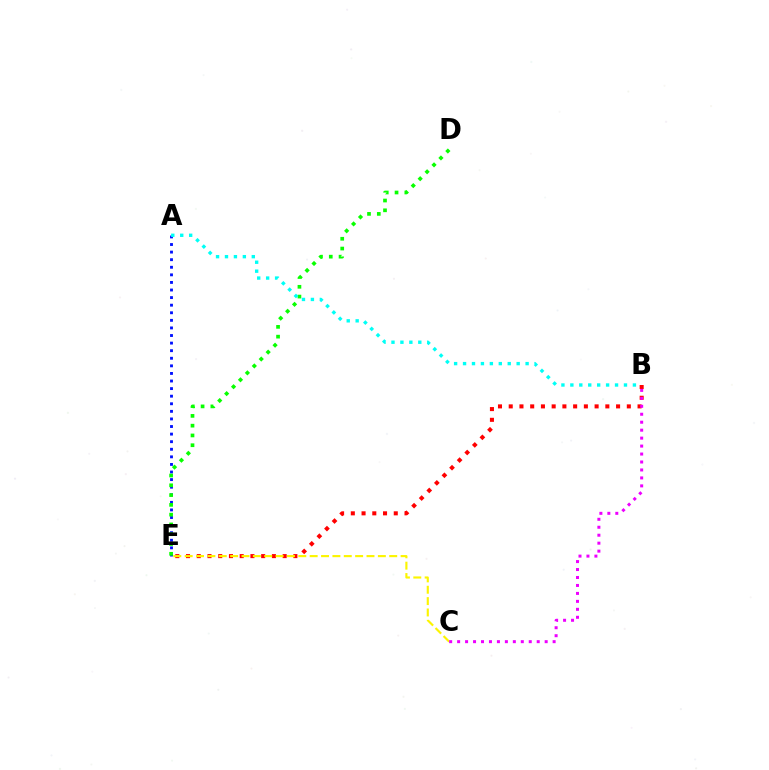{('B', 'E'): [{'color': '#ff0000', 'line_style': 'dotted', 'thickness': 2.92}], ('A', 'E'): [{'color': '#0010ff', 'line_style': 'dotted', 'thickness': 2.06}], ('D', 'E'): [{'color': '#08ff00', 'line_style': 'dotted', 'thickness': 2.66}], ('C', 'E'): [{'color': '#fcf500', 'line_style': 'dashed', 'thickness': 1.54}], ('B', 'C'): [{'color': '#ee00ff', 'line_style': 'dotted', 'thickness': 2.16}], ('A', 'B'): [{'color': '#00fff6', 'line_style': 'dotted', 'thickness': 2.43}]}